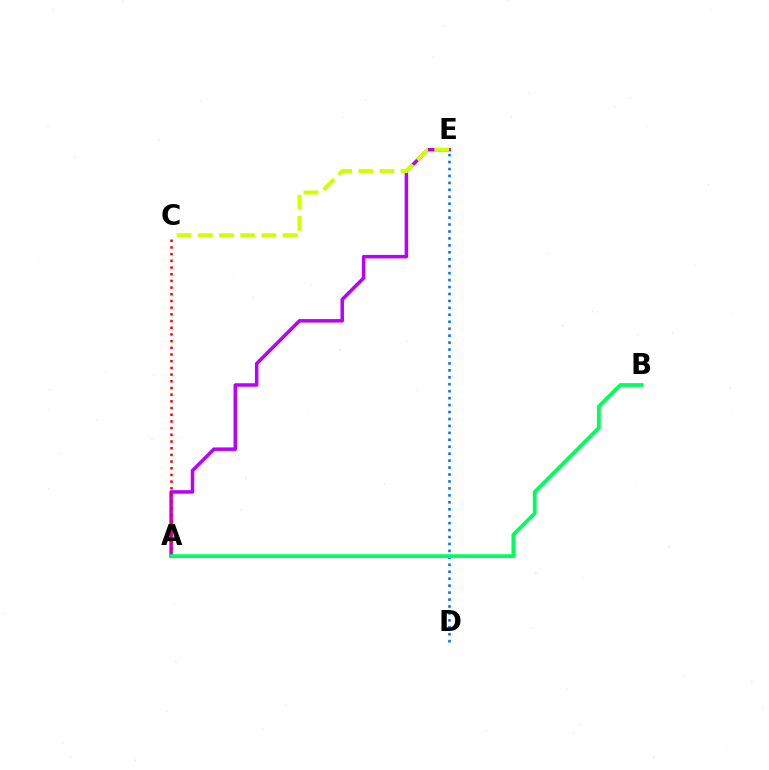{('D', 'E'): [{'color': '#0074ff', 'line_style': 'dotted', 'thickness': 1.89}], ('A', 'E'): [{'color': '#b900ff', 'line_style': 'solid', 'thickness': 2.53}], ('A', 'C'): [{'color': '#ff0000', 'line_style': 'dotted', 'thickness': 1.82}], ('C', 'E'): [{'color': '#d1ff00', 'line_style': 'dashed', 'thickness': 2.88}], ('A', 'B'): [{'color': '#00ff5c', 'line_style': 'solid', 'thickness': 2.73}]}